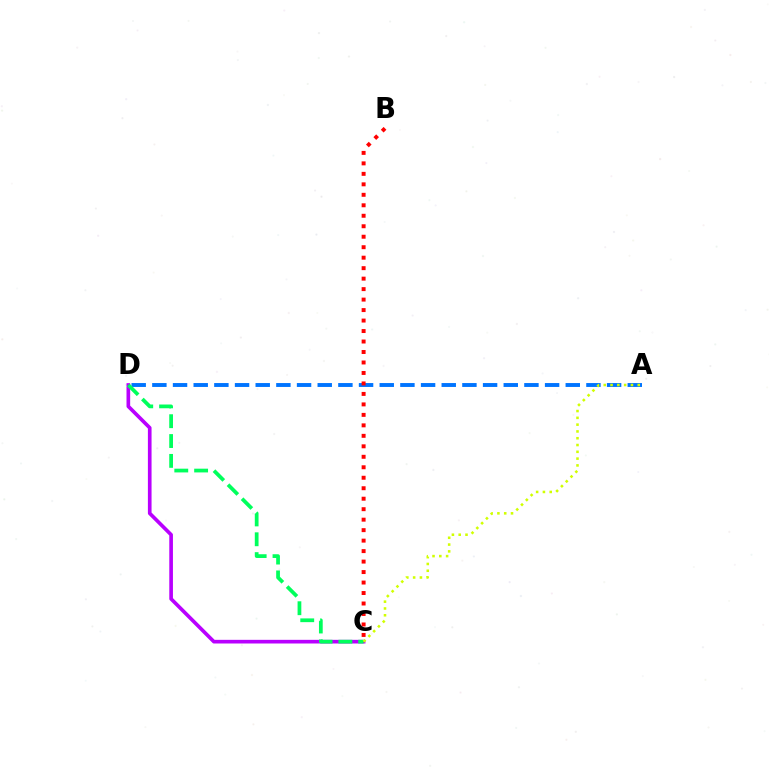{('C', 'D'): [{'color': '#b900ff', 'line_style': 'solid', 'thickness': 2.64}, {'color': '#00ff5c', 'line_style': 'dashed', 'thickness': 2.7}], ('A', 'D'): [{'color': '#0074ff', 'line_style': 'dashed', 'thickness': 2.81}], ('B', 'C'): [{'color': '#ff0000', 'line_style': 'dotted', 'thickness': 2.85}], ('A', 'C'): [{'color': '#d1ff00', 'line_style': 'dotted', 'thickness': 1.85}]}